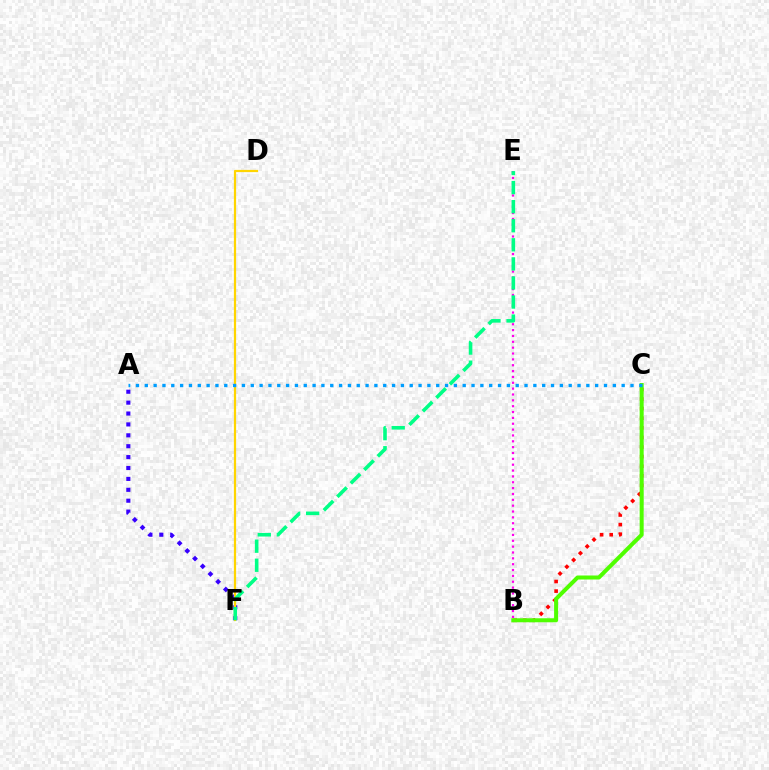{('A', 'F'): [{'color': '#3700ff', 'line_style': 'dotted', 'thickness': 2.96}], ('D', 'F'): [{'color': '#ffd500', 'line_style': 'solid', 'thickness': 1.6}], ('B', 'C'): [{'color': '#ff0000', 'line_style': 'dotted', 'thickness': 2.61}, {'color': '#4fff00', 'line_style': 'solid', 'thickness': 2.89}], ('B', 'E'): [{'color': '#ff00ed', 'line_style': 'dotted', 'thickness': 1.59}], ('E', 'F'): [{'color': '#00ff86', 'line_style': 'dashed', 'thickness': 2.59}], ('A', 'C'): [{'color': '#009eff', 'line_style': 'dotted', 'thickness': 2.4}]}